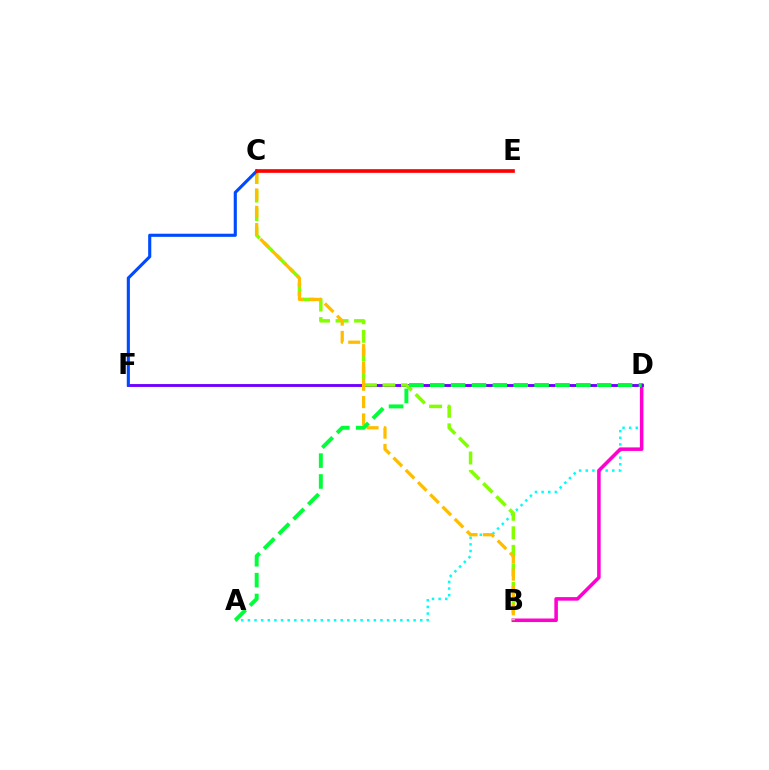{('A', 'D'): [{'color': '#00fff6', 'line_style': 'dotted', 'thickness': 1.8}, {'color': '#00ff39', 'line_style': 'dashed', 'thickness': 2.84}], ('B', 'D'): [{'color': '#ff00cf', 'line_style': 'solid', 'thickness': 2.55}], ('D', 'F'): [{'color': '#7200ff', 'line_style': 'solid', 'thickness': 2.08}], ('B', 'C'): [{'color': '#84ff00', 'line_style': 'dashed', 'thickness': 2.51}, {'color': '#ffbd00', 'line_style': 'dashed', 'thickness': 2.35}], ('C', 'F'): [{'color': '#004bff', 'line_style': 'solid', 'thickness': 2.24}], ('C', 'E'): [{'color': '#ff0000', 'line_style': 'solid', 'thickness': 2.63}]}